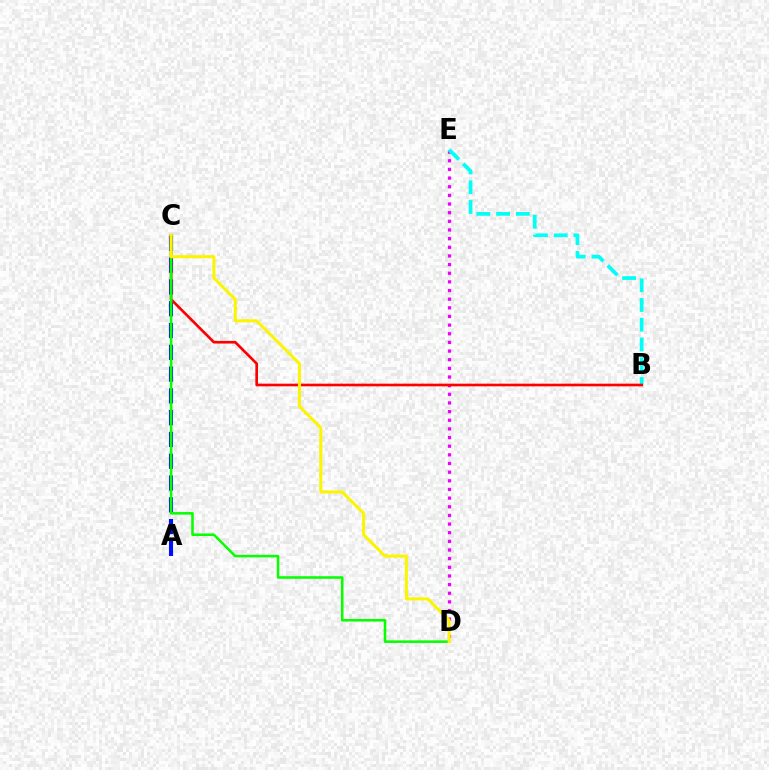{('D', 'E'): [{'color': '#ee00ff', 'line_style': 'dotted', 'thickness': 2.35}], ('A', 'C'): [{'color': '#0010ff', 'line_style': 'dashed', 'thickness': 2.96}], ('B', 'E'): [{'color': '#00fff6', 'line_style': 'dashed', 'thickness': 2.68}], ('B', 'C'): [{'color': '#ff0000', 'line_style': 'solid', 'thickness': 1.91}], ('C', 'D'): [{'color': '#08ff00', 'line_style': 'solid', 'thickness': 1.84}, {'color': '#fcf500', 'line_style': 'solid', 'thickness': 2.18}]}